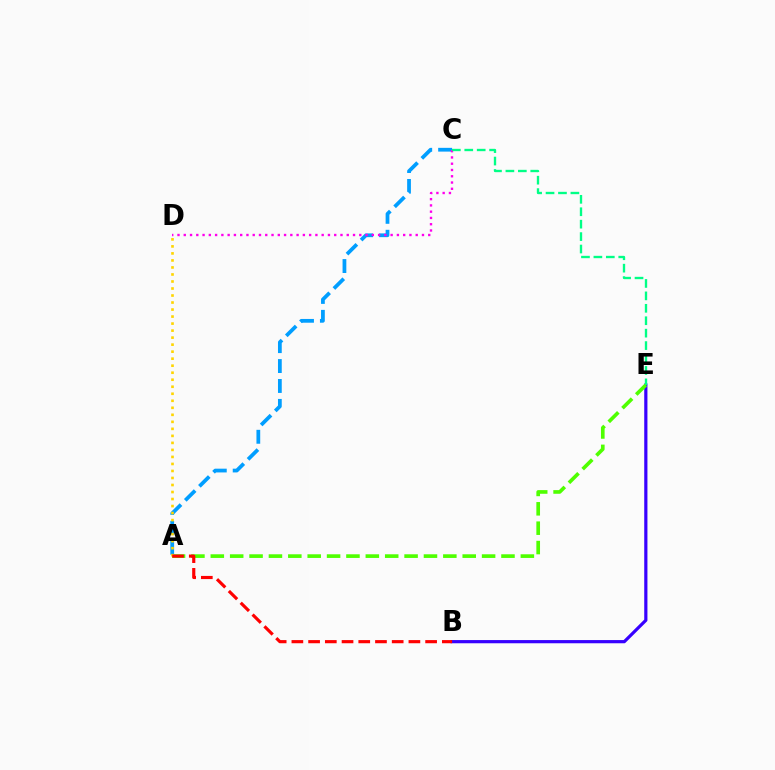{('A', 'C'): [{'color': '#009eff', 'line_style': 'dashed', 'thickness': 2.71}], ('B', 'E'): [{'color': '#3700ff', 'line_style': 'solid', 'thickness': 2.3}], ('C', 'D'): [{'color': '#ff00ed', 'line_style': 'dotted', 'thickness': 1.7}], ('C', 'E'): [{'color': '#00ff86', 'line_style': 'dashed', 'thickness': 1.69}], ('A', 'E'): [{'color': '#4fff00', 'line_style': 'dashed', 'thickness': 2.63}], ('A', 'D'): [{'color': '#ffd500', 'line_style': 'dotted', 'thickness': 1.91}], ('A', 'B'): [{'color': '#ff0000', 'line_style': 'dashed', 'thickness': 2.27}]}